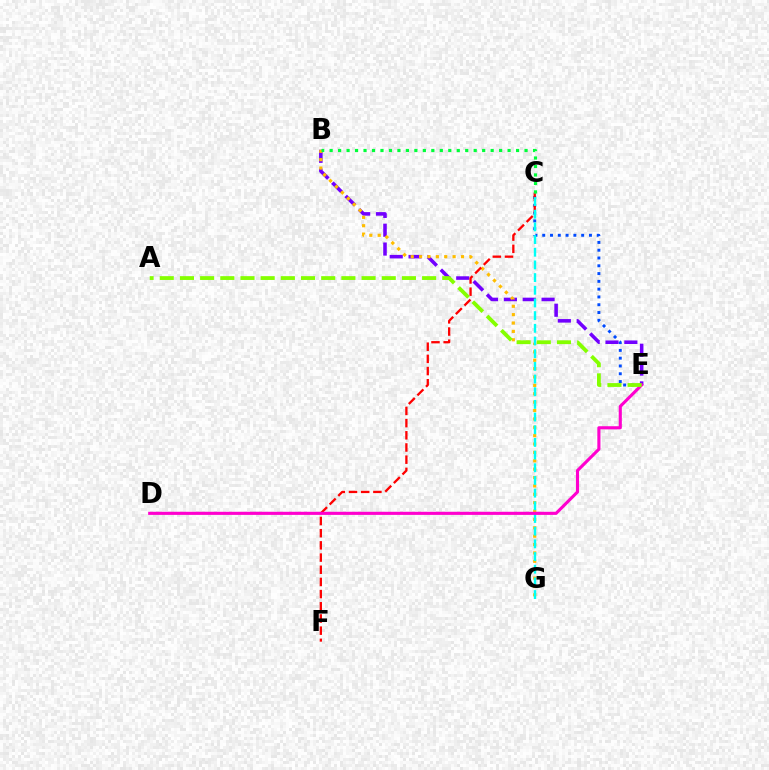{('C', 'E'): [{'color': '#004bff', 'line_style': 'dotted', 'thickness': 2.12}], ('B', 'E'): [{'color': '#7200ff', 'line_style': 'dashed', 'thickness': 2.56}], ('B', 'G'): [{'color': '#ffbd00', 'line_style': 'dotted', 'thickness': 2.28}], ('C', 'F'): [{'color': '#ff0000', 'line_style': 'dashed', 'thickness': 1.66}], ('C', 'G'): [{'color': '#00fff6', 'line_style': 'dashed', 'thickness': 1.72}], ('B', 'C'): [{'color': '#00ff39', 'line_style': 'dotted', 'thickness': 2.3}], ('D', 'E'): [{'color': '#ff00cf', 'line_style': 'solid', 'thickness': 2.24}], ('A', 'E'): [{'color': '#84ff00', 'line_style': 'dashed', 'thickness': 2.74}]}